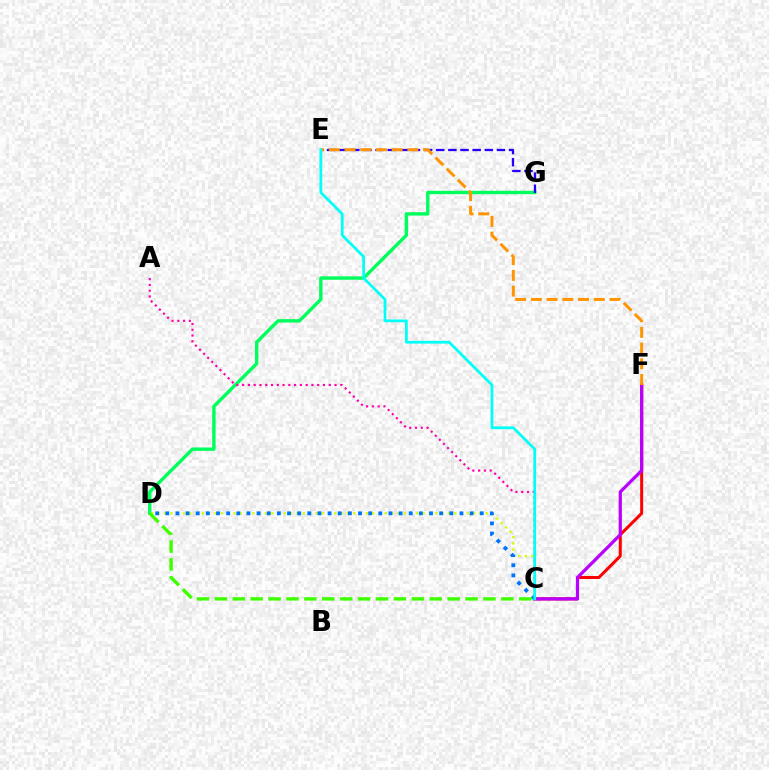{('D', 'G'): [{'color': '#00ff5c', 'line_style': 'solid', 'thickness': 2.45}], ('E', 'G'): [{'color': '#2500ff', 'line_style': 'dashed', 'thickness': 1.65}], ('C', 'F'): [{'color': '#ff0000', 'line_style': 'solid', 'thickness': 2.16}, {'color': '#b900ff', 'line_style': 'solid', 'thickness': 2.32}], ('A', 'C'): [{'color': '#ff00ac', 'line_style': 'dotted', 'thickness': 1.57}], ('C', 'D'): [{'color': '#d1ff00', 'line_style': 'dotted', 'thickness': 1.71}, {'color': '#0074ff', 'line_style': 'dotted', 'thickness': 2.76}, {'color': '#3dff00', 'line_style': 'dashed', 'thickness': 2.43}], ('E', 'F'): [{'color': '#ff9400', 'line_style': 'dashed', 'thickness': 2.13}], ('C', 'E'): [{'color': '#00fff6', 'line_style': 'solid', 'thickness': 1.98}]}